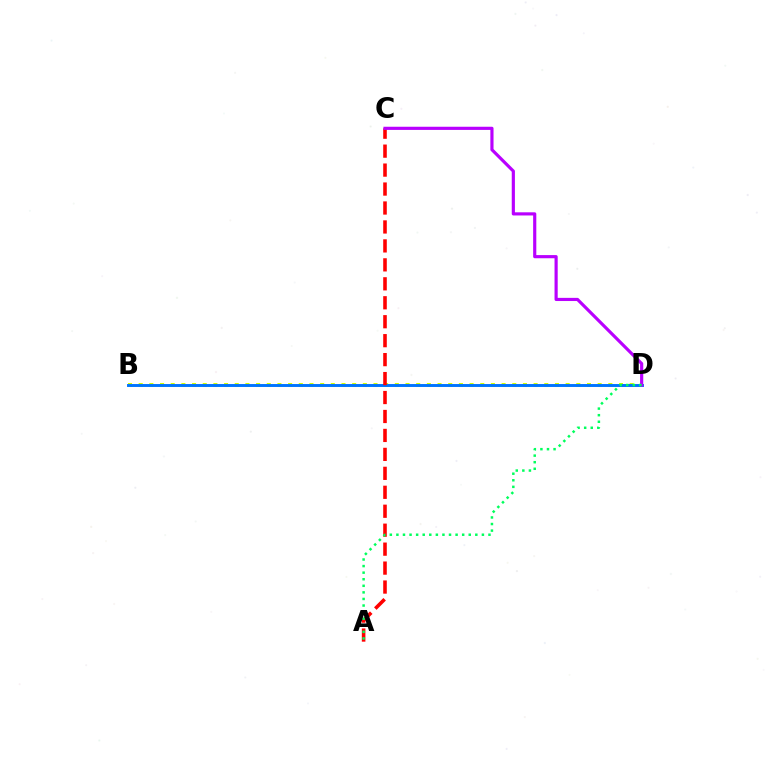{('B', 'D'): [{'color': '#d1ff00', 'line_style': 'dotted', 'thickness': 2.9}, {'color': '#0074ff', 'line_style': 'solid', 'thickness': 2.1}], ('A', 'C'): [{'color': '#ff0000', 'line_style': 'dashed', 'thickness': 2.57}], ('C', 'D'): [{'color': '#b900ff', 'line_style': 'solid', 'thickness': 2.28}], ('A', 'D'): [{'color': '#00ff5c', 'line_style': 'dotted', 'thickness': 1.79}]}